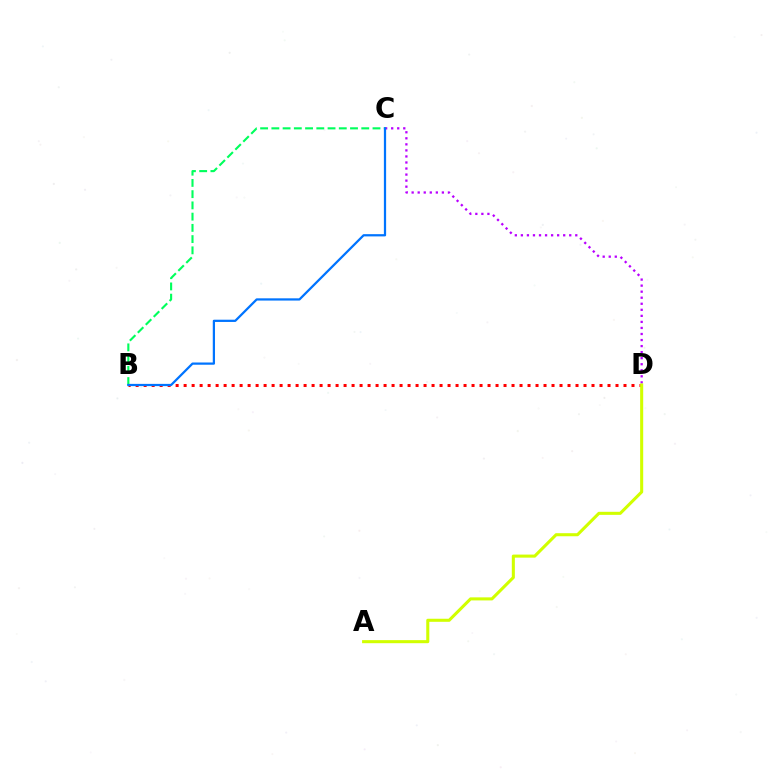{('B', 'D'): [{'color': '#ff0000', 'line_style': 'dotted', 'thickness': 2.17}], ('C', 'D'): [{'color': '#b900ff', 'line_style': 'dotted', 'thickness': 1.64}], ('B', 'C'): [{'color': '#00ff5c', 'line_style': 'dashed', 'thickness': 1.53}, {'color': '#0074ff', 'line_style': 'solid', 'thickness': 1.61}], ('A', 'D'): [{'color': '#d1ff00', 'line_style': 'solid', 'thickness': 2.2}]}